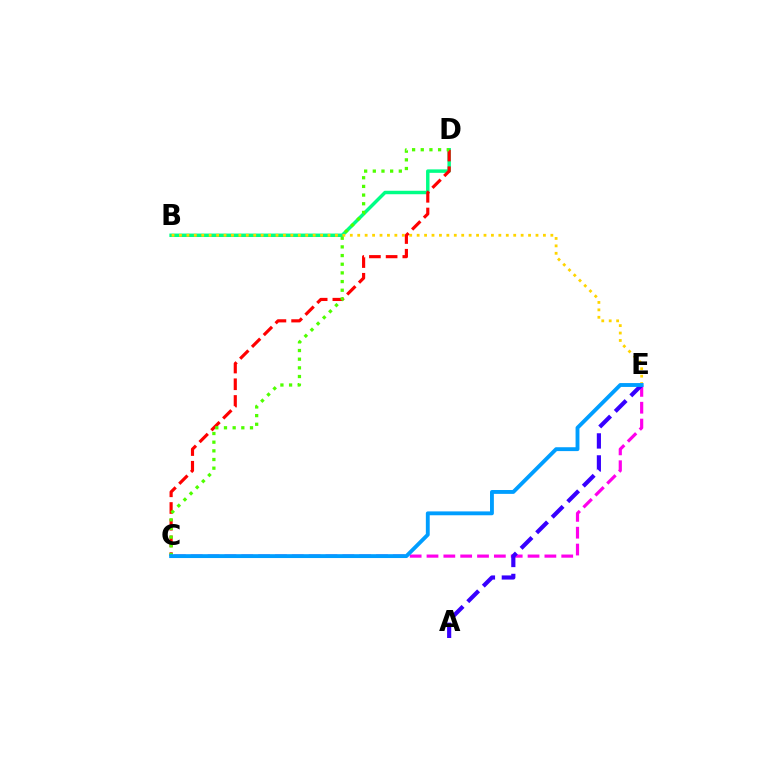{('B', 'D'): [{'color': '#00ff86', 'line_style': 'solid', 'thickness': 2.49}], ('B', 'E'): [{'color': '#ffd500', 'line_style': 'dotted', 'thickness': 2.02}], ('C', 'D'): [{'color': '#ff0000', 'line_style': 'dashed', 'thickness': 2.27}, {'color': '#4fff00', 'line_style': 'dotted', 'thickness': 2.35}], ('C', 'E'): [{'color': '#ff00ed', 'line_style': 'dashed', 'thickness': 2.29}, {'color': '#009eff', 'line_style': 'solid', 'thickness': 2.78}], ('A', 'E'): [{'color': '#3700ff', 'line_style': 'dashed', 'thickness': 2.99}]}